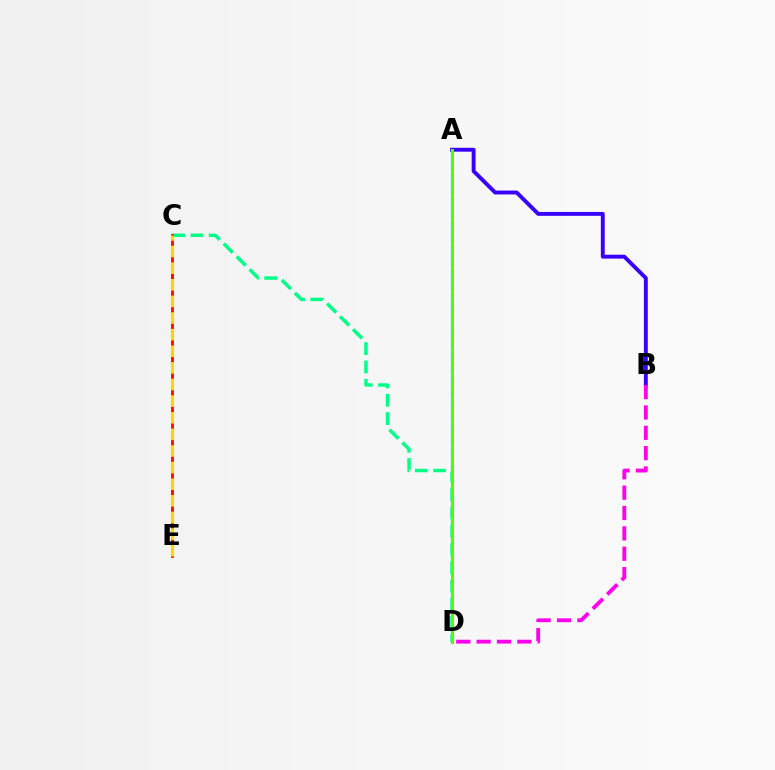{('C', 'D'): [{'color': '#00ff86', 'line_style': 'dashed', 'thickness': 2.49}], ('A', 'B'): [{'color': '#3700ff', 'line_style': 'solid', 'thickness': 2.8}], ('B', 'D'): [{'color': '#ff00ed', 'line_style': 'dashed', 'thickness': 2.76}], ('A', 'D'): [{'color': '#009eff', 'line_style': 'dashed', 'thickness': 1.62}, {'color': '#4fff00', 'line_style': 'solid', 'thickness': 2.15}], ('C', 'E'): [{'color': '#ff0000', 'line_style': 'solid', 'thickness': 1.98}, {'color': '#ffd500', 'line_style': 'dashed', 'thickness': 2.26}]}